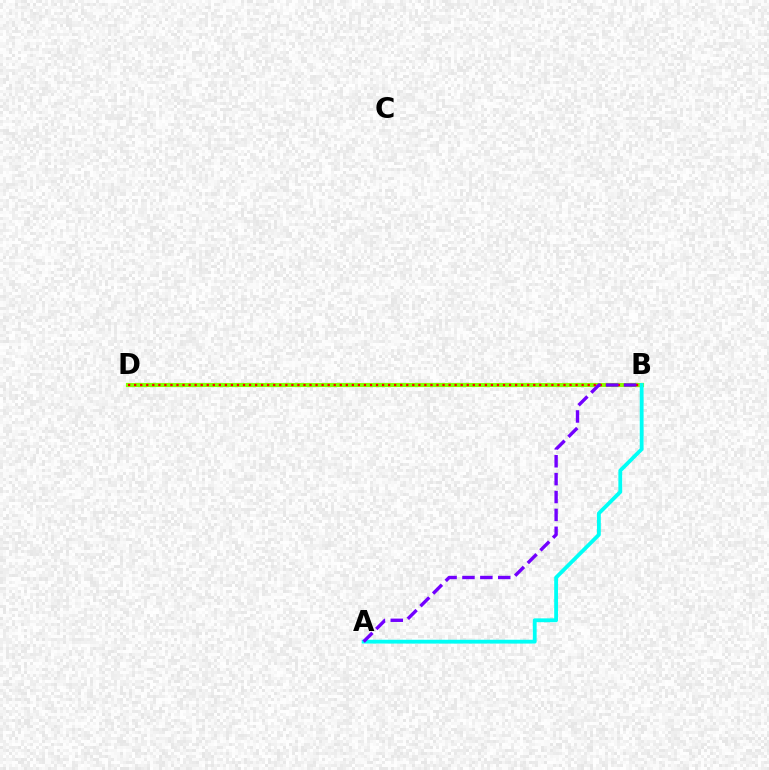{('B', 'D'): [{'color': '#84ff00', 'line_style': 'solid', 'thickness': 2.99}, {'color': '#ff0000', 'line_style': 'dotted', 'thickness': 1.64}], ('A', 'B'): [{'color': '#00fff6', 'line_style': 'solid', 'thickness': 2.75}, {'color': '#7200ff', 'line_style': 'dashed', 'thickness': 2.43}]}